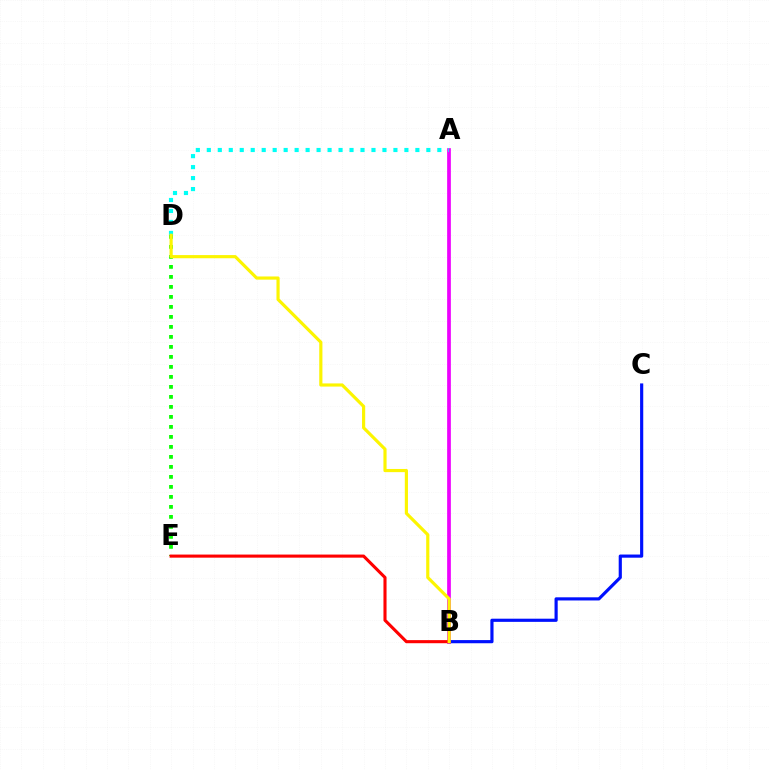{('A', 'B'): [{'color': '#ee00ff', 'line_style': 'solid', 'thickness': 2.67}], ('A', 'D'): [{'color': '#00fff6', 'line_style': 'dotted', 'thickness': 2.98}], ('D', 'E'): [{'color': '#08ff00', 'line_style': 'dotted', 'thickness': 2.72}], ('B', 'C'): [{'color': '#0010ff', 'line_style': 'solid', 'thickness': 2.28}], ('B', 'E'): [{'color': '#ff0000', 'line_style': 'solid', 'thickness': 2.23}], ('B', 'D'): [{'color': '#fcf500', 'line_style': 'solid', 'thickness': 2.28}]}